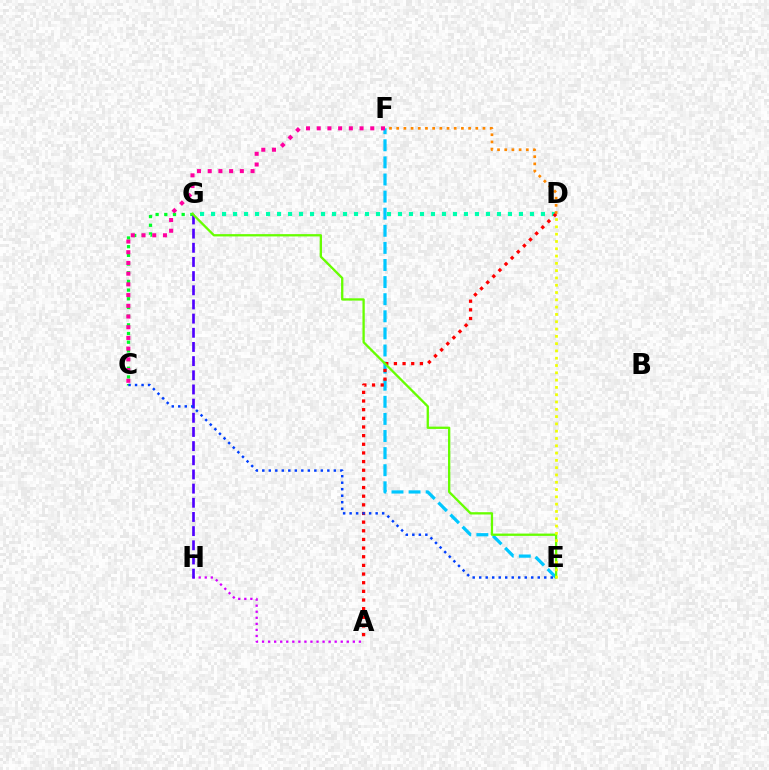{('C', 'G'): [{'color': '#00ff27', 'line_style': 'dotted', 'thickness': 2.36}], ('E', 'F'): [{'color': '#00c7ff', 'line_style': 'dashed', 'thickness': 2.32}], ('D', 'G'): [{'color': '#00ffaf', 'line_style': 'dotted', 'thickness': 2.99}], ('A', 'D'): [{'color': '#ff0000', 'line_style': 'dotted', 'thickness': 2.35}], ('A', 'H'): [{'color': '#d600ff', 'line_style': 'dotted', 'thickness': 1.64}], ('G', 'H'): [{'color': '#4f00ff', 'line_style': 'dashed', 'thickness': 1.92}], ('C', 'F'): [{'color': '#ff00a0', 'line_style': 'dotted', 'thickness': 2.91}], ('C', 'E'): [{'color': '#003fff', 'line_style': 'dotted', 'thickness': 1.77}], ('E', 'G'): [{'color': '#66ff00', 'line_style': 'solid', 'thickness': 1.66}], ('D', 'E'): [{'color': '#eeff00', 'line_style': 'dotted', 'thickness': 1.98}], ('D', 'F'): [{'color': '#ff8800', 'line_style': 'dotted', 'thickness': 1.95}]}